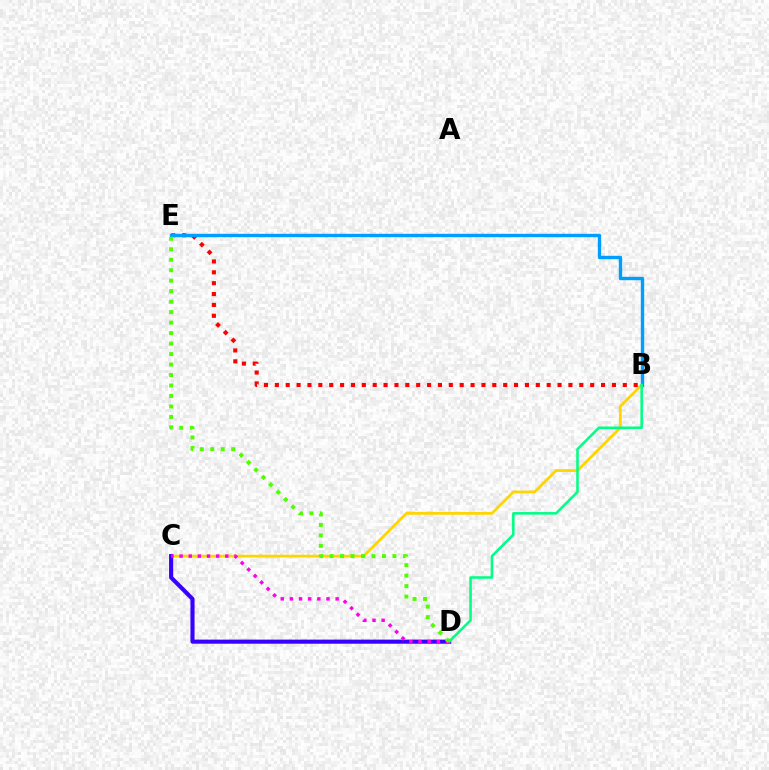{('B', 'C'): [{'color': '#ffd500', 'line_style': 'solid', 'thickness': 2.0}], ('B', 'E'): [{'color': '#ff0000', 'line_style': 'dotted', 'thickness': 2.95}, {'color': '#009eff', 'line_style': 'solid', 'thickness': 2.43}], ('C', 'D'): [{'color': '#3700ff', 'line_style': 'solid', 'thickness': 2.96}, {'color': '#ff00ed', 'line_style': 'dotted', 'thickness': 2.48}], ('B', 'D'): [{'color': '#00ff86', 'line_style': 'solid', 'thickness': 1.84}], ('D', 'E'): [{'color': '#4fff00', 'line_style': 'dotted', 'thickness': 2.85}]}